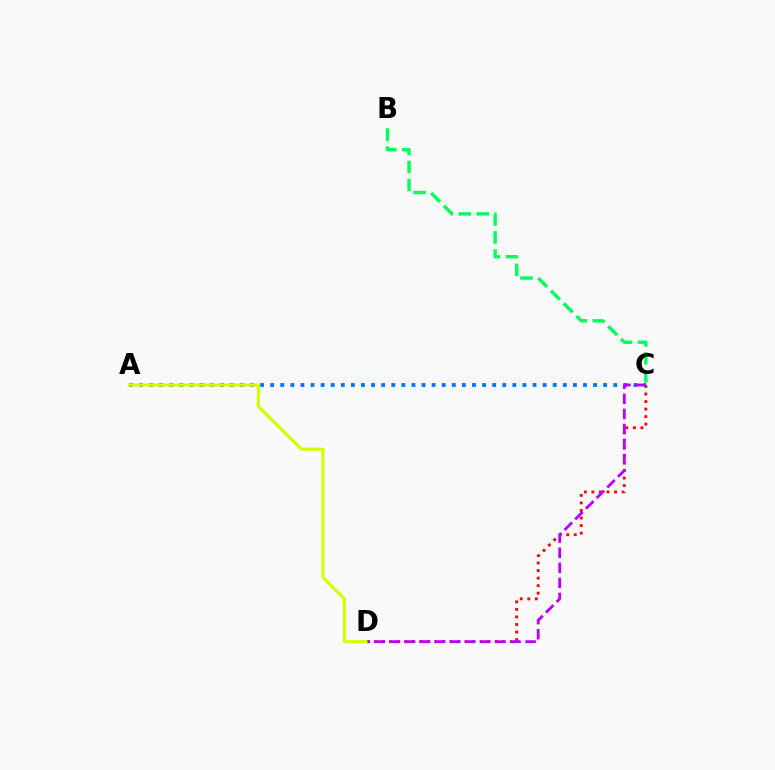{('C', 'D'): [{'color': '#ff0000', 'line_style': 'dotted', 'thickness': 2.05}, {'color': '#b900ff', 'line_style': 'dashed', 'thickness': 2.05}], ('B', 'C'): [{'color': '#00ff5c', 'line_style': 'dashed', 'thickness': 2.44}], ('A', 'C'): [{'color': '#0074ff', 'line_style': 'dotted', 'thickness': 2.74}], ('A', 'D'): [{'color': '#d1ff00', 'line_style': 'solid', 'thickness': 2.23}]}